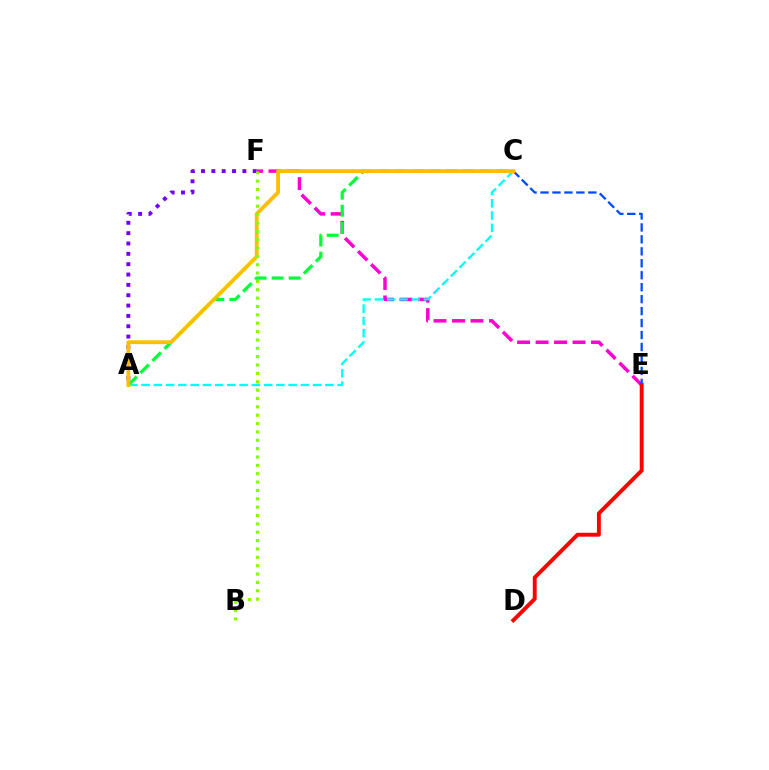{('E', 'F'): [{'color': '#ff00cf', 'line_style': 'dashed', 'thickness': 2.51}], ('A', 'C'): [{'color': '#00fff6', 'line_style': 'dashed', 'thickness': 1.66}, {'color': '#00ff39', 'line_style': 'dashed', 'thickness': 2.32}, {'color': '#ffbd00', 'line_style': 'solid', 'thickness': 2.74}], ('A', 'F'): [{'color': '#7200ff', 'line_style': 'dotted', 'thickness': 2.81}], ('C', 'E'): [{'color': '#004bff', 'line_style': 'dashed', 'thickness': 1.62}], ('D', 'E'): [{'color': '#ff0000', 'line_style': 'solid', 'thickness': 2.81}], ('B', 'F'): [{'color': '#84ff00', 'line_style': 'dotted', 'thickness': 2.27}]}